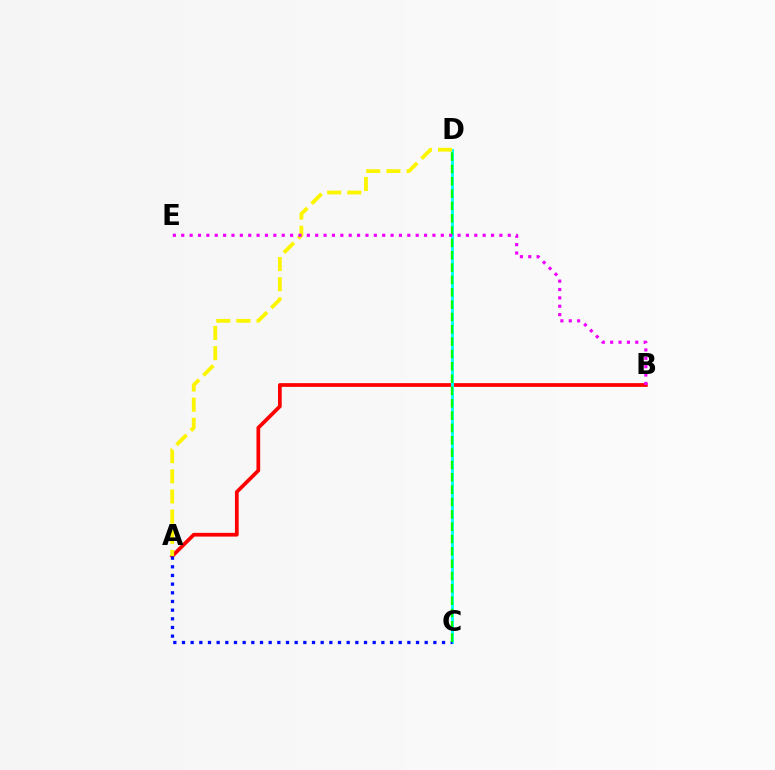{('A', 'B'): [{'color': '#ff0000', 'line_style': 'solid', 'thickness': 2.68}], ('C', 'D'): [{'color': '#00fff6', 'line_style': 'solid', 'thickness': 2.09}, {'color': '#08ff00', 'line_style': 'dashed', 'thickness': 1.68}], ('A', 'D'): [{'color': '#fcf500', 'line_style': 'dashed', 'thickness': 2.74}], ('A', 'C'): [{'color': '#0010ff', 'line_style': 'dotted', 'thickness': 2.36}], ('B', 'E'): [{'color': '#ee00ff', 'line_style': 'dotted', 'thickness': 2.27}]}